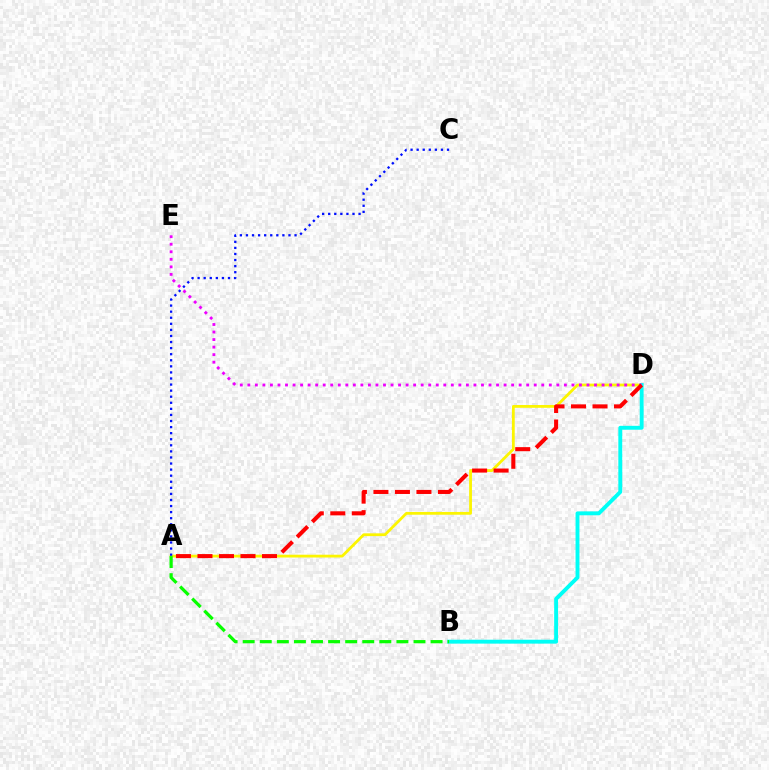{('A', 'D'): [{'color': '#fcf500', 'line_style': 'solid', 'thickness': 2.01}, {'color': '#ff0000', 'line_style': 'dashed', 'thickness': 2.92}], ('A', 'C'): [{'color': '#0010ff', 'line_style': 'dotted', 'thickness': 1.65}], ('B', 'D'): [{'color': '#00fff6', 'line_style': 'solid', 'thickness': 2.8}], ('D', 'E'): [{'color': '#ee00ff', 'line_style': 'dotted', 'thickness': 2.05}], ('A', 'B'): [{'color': '#08ff00', 'line_style': 'dashed', 'thickness': 2.32}]}